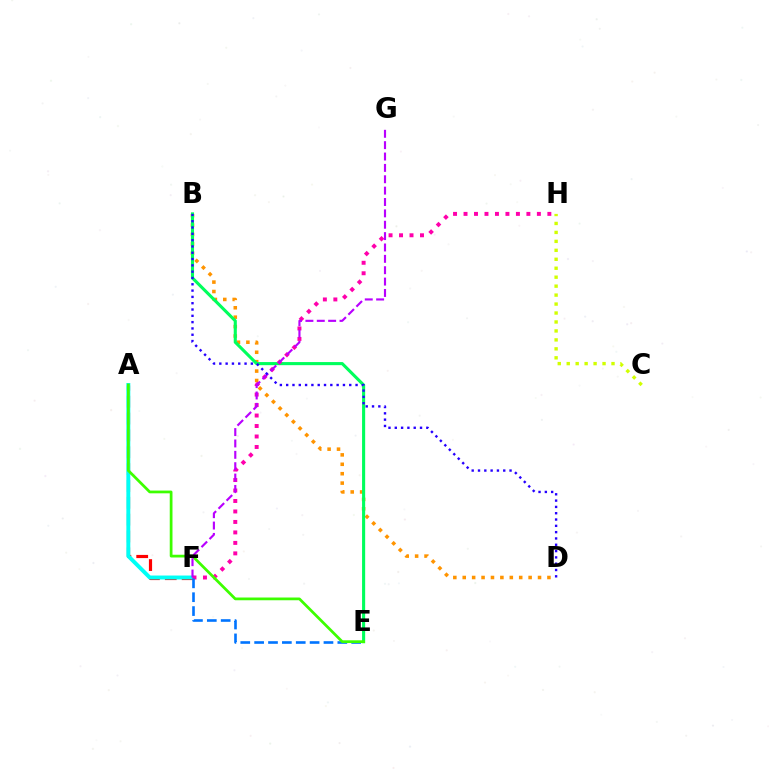{('A', 'F'): [{'color': '#ff0000', 'line_style': 'dashed', 'thickness': 2.29}, {'color': '#00fff6', 'line_style': 'solid', 'thickness': 2.83}], ('B', 'D'): [{'color': '#ff9400', 'line_style': 'dotted', 'thickness': 2.56}, {'color': '#2500ff', 'line_style': 'dotted', 'thickness': 1.71}], ('B', 'E'): [{'color': '#00ff5c', 'line_style': 'solid', 'thickness': 2.23}], ('C', 'H'): [{'color': '#d1ff00', 'line_style': 'dotted', 'thickness': 2.43}], ('F', 'H'): [{'color': '#ff00ac', 'line_style': 'dotted', 'thickness': 2.85}], ('E', 'F'): [{'color': '#0074ff', 'line_style': 'dashed', 'thickness': 1.88}], ('A', 'E'): [{'color': '#3dff00', 'line_style': 'solid', 'thickness': 1.98}], ('F', 'G'): [{'color': '#b900ff', 'line_style': 'dashed', 'thickness': 1.54}]}